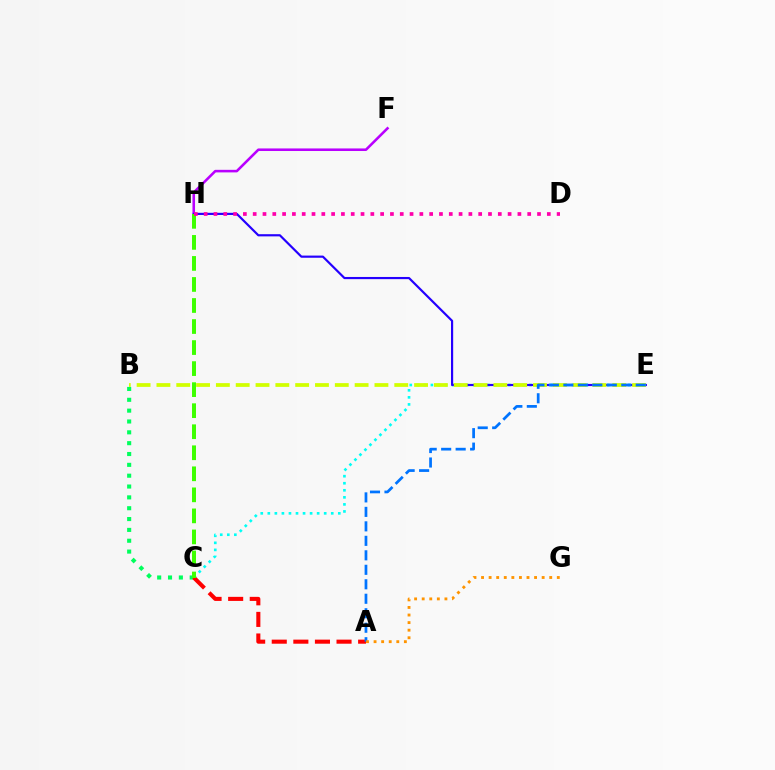{('B', 'C'): [{'color': '#00ff5c', 'line_style': 'dotted', 'thickness': 2.95}], ('C', 'E'): [{'color': '#00fff6', 'line_style': 'dotted', 'thickness': 1.91}], ('A', 'C'): [{'color': '#ff0000', 'line_style': 'dashed', 'thickness': 2.93}], ('F', 'H'): [{'color': '#b900ff', 'line_style': 'solid', 'thickness': 1.85}], ('E', 'H'): [{'color': '#2500ff', 'line_style': 'solid', 'thickness': 1.57}], ('B', 'E'): [{'color': '#d1ff00', 'line_style': 'dashed', 'thickness': 2.69}], ('A', 'E'): [{'color': '#0074ff', 'line_style': 'dashed', 'thickness': 1.97}], ('C', 'H'): [{'color': '#3dff00', 'line_style': 'dashed', 'thickness': 2.86}], ('D', 'H'): [{'color': '#ff00ac', 'line_style': 'dotted', 'thickness': 2.66}], ('A', 'G'): [{'color': '#ff9400', 'line_style': 'dotted', 'thickness': 2.06}]}